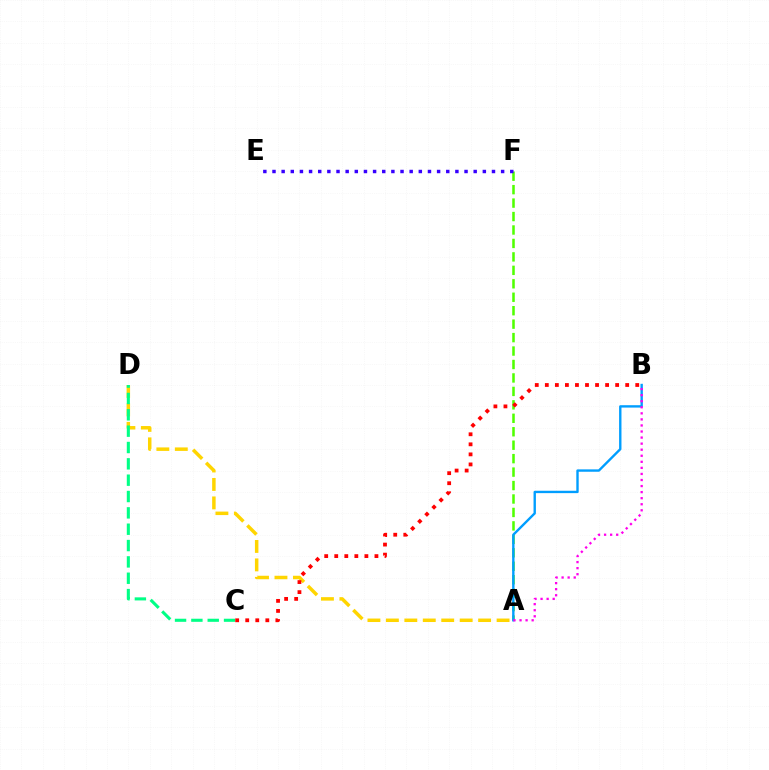{('A', 'F'): [{'color': '#4fff00', 'line_style': 'dashed', 'thickness': 1.83}], ('A', 'D'): [{'color': '#ffd500', 'line_style': 'dashed', 'thickness': 2.51}], ('A', 'B'): [{'color': '#009eff', 'line_style': 'solid', 'thickness': 1.71}, {'color': '#ff00ed', 'line_style': 'dotted', 'thickness': 1.65}], ('E', 'F'): [{'color': '#3700ff', 'line_style': 'dotted', 'thickness': 2.48}], ('C', 'D'): [{'color': '#00ff86', 'line_style': 'dashed', 'thickness': 2.22}], ('B', 'C'): [{'color': '#ff0000', 'line_style': 'dotted', 'thickness': 2.73}]}